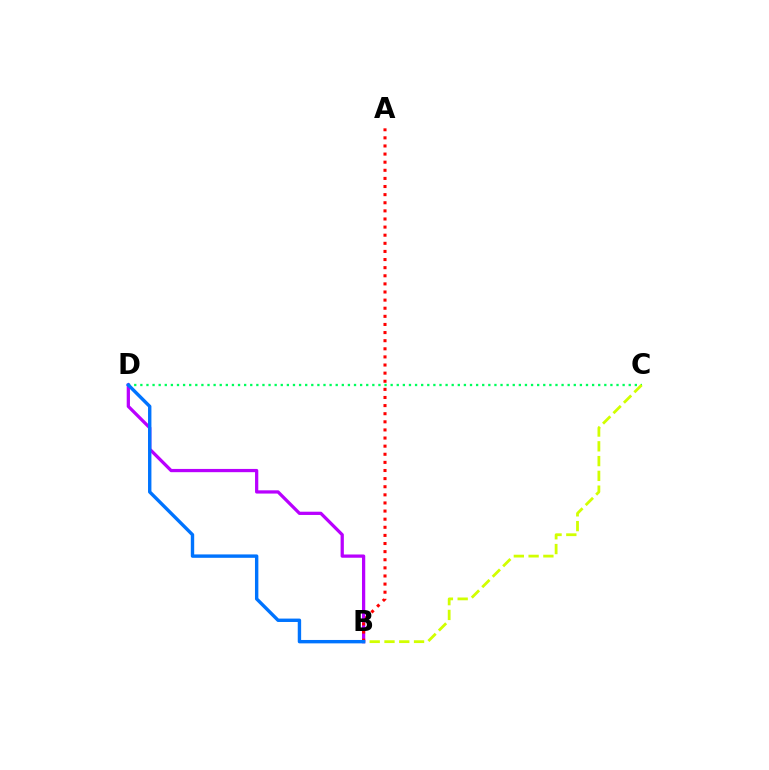{('C', 'D'): [{'color': '#00ff5c', 'line_style': 'dotted', 'thickness': 1.66}], ('B', 'C'): [{'color': '#d1ff00', 'line_style': 'dashed', 'thickness': 2.01}], ('B', 'D'): [{'color': '#b900ff', 'line_style': 'solid', 'thickness': 2.34}, {'color': '#0074ff', 'line_style': 'solid', 'thickness': 2.44}], ('A', 'B'): [{'color': '#ff0000', 'line_style': 'dotted', 'thickness': 2.2}]}